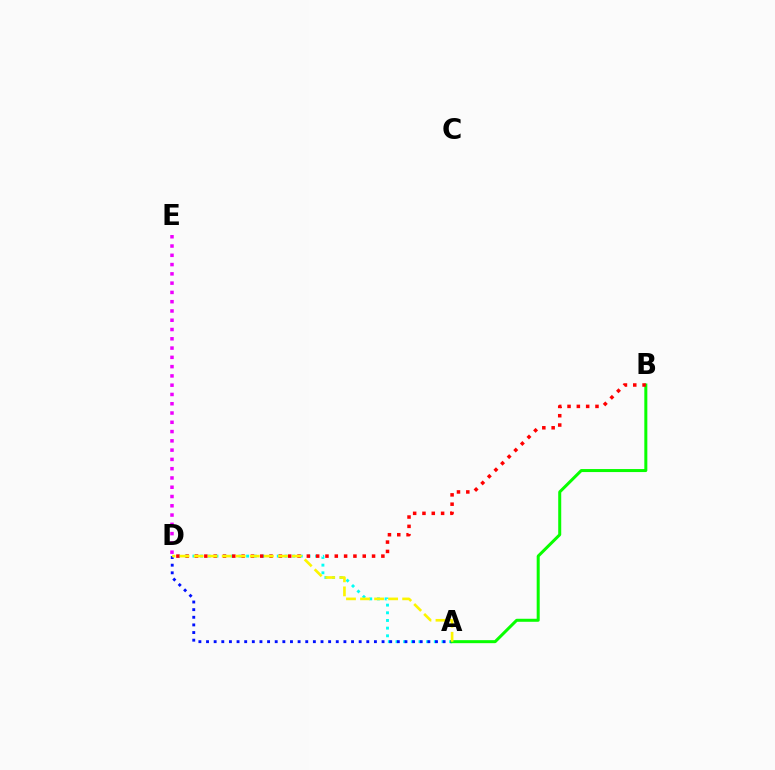{('A', 'D'): [{'color': '#00fff6', 'line_style': 'dotted', 'thickness': 2.08}, {'color': '#0010ff', 'line_style': 'dotted', 'thickness': 2.07}, {'color': '#fcf500', 'line_style': 'dashed', 'thickness': 1.91}], ('A', 'B'): [{'color': '#08ff00', 'line_style': 'solid', 'thickness': 2.17}], ('B', 'D'): [{'color': '#ff0000', 'line_style': 'dotted', 'thickness': 2.53}], ('D', 'E'): [{'color': '#ee00ff', 'line_style': 'dotted', 'thickness': 2.52}]}